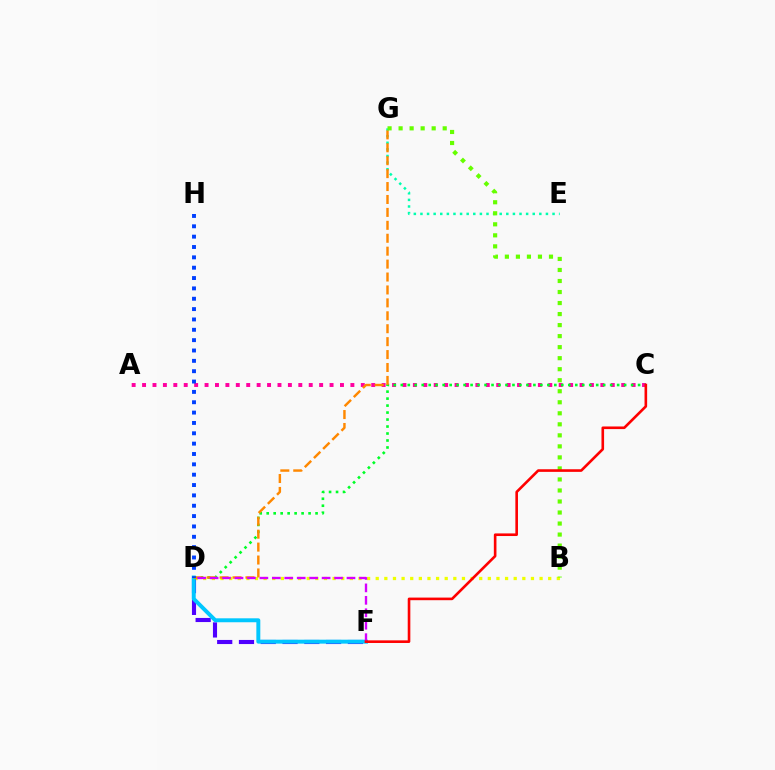{('B', 'D'): [{'color': '#eeff00', 'line_style': 'dotted', 'thickness': 2.34}], ('D', 'F'): [{'color': '#4f00ff', 'line_style': 'dashed', 'thickness': 2.96}, {'color': '#00c7ff', 'line_style': 'solid', 'thickness': 2.84}, {'color': '#d600ff', 'line_style': 'dashed', 'thickness': 1.69}], ('A', 'C'): [{'color': '#ff00a0', 'line_style': 'dotted', 'thickness': 2.83}], ('C', 'D'): [{'color': '#00ff27', 'line_style': 'dotted', 'thickness': 1.9}], ('E', 'G'): [{'color': '#00ffaf', 'line_style': 'dotted', 'thickness': 1.79}], ('D', 'G'): [{'color': '#ff8800', 'line_style': 'dashed', 'thickness': 1.76}], ('B', 'G'): [{'color': '#66ff00', 'line_style': 'dotted', 'thickness': 3.0}], ('C', 'F'): [{'color': '#ff0000', 'line_style': 'solid', 'thickness': 1.88}], ('D', 'H'): [{'color': '#003fff', 'line_style': 'dotted', 'thickness': 2.81}]}